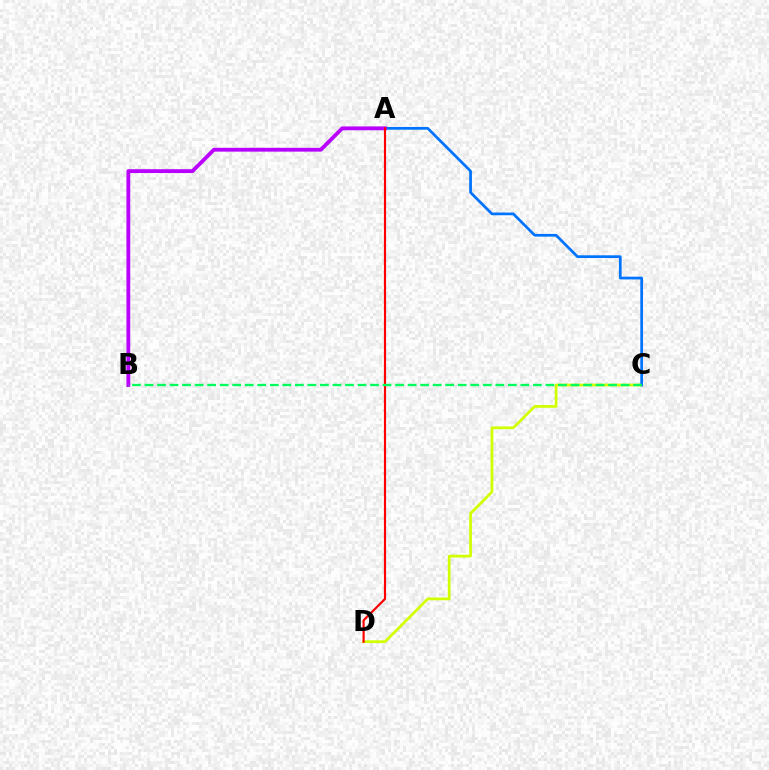{('C', 'D'): [{'color': '#d1ff00', 'line_style': 'solid', 'thickness': 1.96}], ('A', 'C'): [{'color': '#0074ff', 'line_style': 'solid', 'thickness': 1.97}], ('A', 'B'): [{'color': '#b900ff', 'line_style': 'solid', 'thickness': 2.75}], ('A', 'D'): [{'color': '#ff0000', 'line_style': 'solid', 'thickness': 1.56}], ('B', 'C'): [{'color': '#00ff5c', 'line_style': 'dashed', 'thickness': 1.7}]}